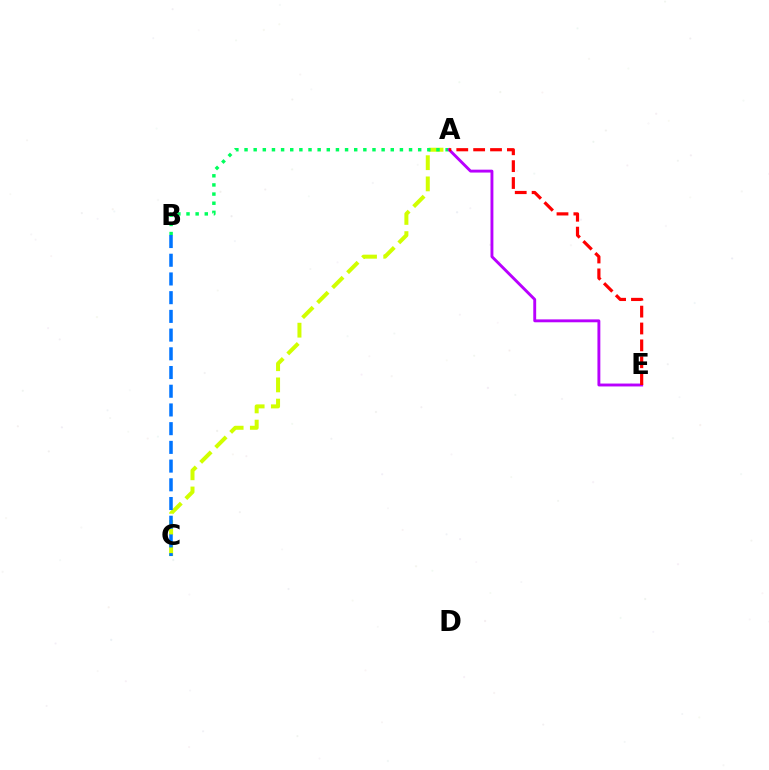{('A', 'C'): [{'color': '#d1ff00', 'line_style': 'dashed', 'thickness': 2.88}], ('A', 'B'): [{'color': '#00ff5c', 'line_style': 'dotted', 'thickness': 2.48}], ('B', 'C'): [{'color': '#0074ff', 'line_style': 'dashed', 'thickness': 2.54}], ('A', 'E'): [{'color': '#b900ff', 'line_style': 'solid', 'thickness': 2.08}, {'color': '#ff0000', 'line_style': 'dashed', 'thickness': 2.29}]}